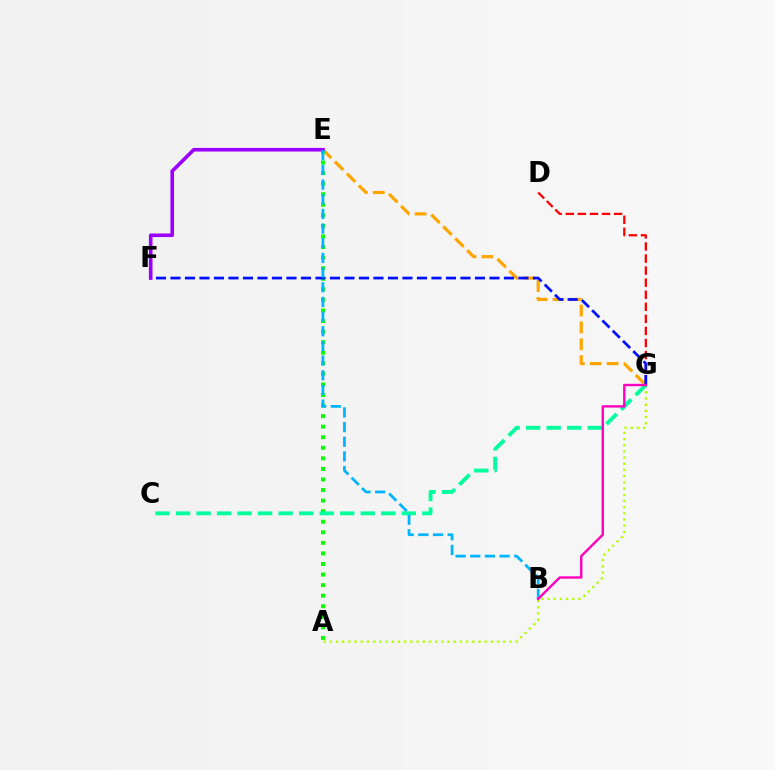{('E', 'G'): [{'color': '#ffa500', 'line_style': 'dashed', 'thickness': 2.29}], ('A', 'E'): [{'color': '#08ff00', 'line_style': 'dotted', 'thickness': 2.87}], ('D', 'G'): [{'color': '#ff0000', 'line_style': 'dashed', 'thickness': 1.64}], ('A', 'G'): [{'color': '#b3ff00', 'line_style': 'dotted', 'thickness': 1.68}], ('F', 'G'): [{'color': '#0010ff', 'line_style': 'dashed', 'thickness': 1.97}], ('C', 'G'): [{'color': '#00ff9d', 'line_style': 'dashed', 'thickness': 2.79}], ('E', 'F'): [{'color': '#9b00ff', 'line_style': 'solid', 'thickness': 2.59}], ('B', 'E'): [{'color': '#00b5ff', 'line_style': 'dashed', 'thickness': 1.99}], ('B', 'G'): [{'color': '#ff00bd', 'line_style': 'solid', 'thickness': 1.72}]}